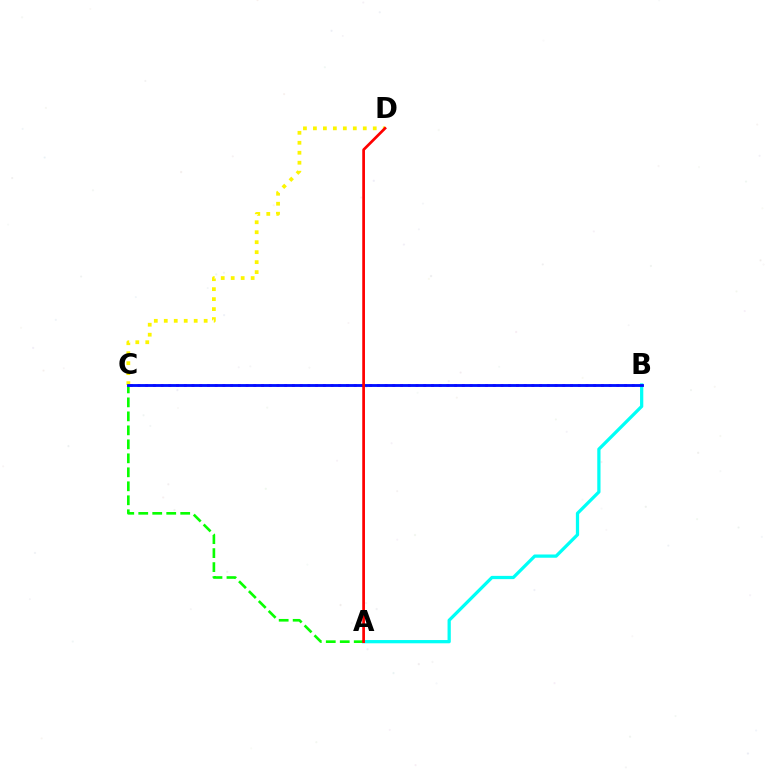{('B', 'C'): [{'color': '#ee00ff', 'line_style': 'dotted', 'thickness': 2.1}, {'color': '#0010ff', 'line_style': 'solid', 'thickness': 2.04}], ('A', 'B'): [{'color': '#00fff6', 'line_style': 'solid', 'thickness': 2.34}], ('C', 'D'): [{'color': '#fcf500', 'line_style': 'dotted', 'thickness': 2.71}], ('A', 'C'): [{'color': '#08ff00', 'line_style': 'dashed', 'thickness': 1.9}], ('A', 'D'): [{'color': '#ff0000', 'line_style': 'solid', 'thickness': 1.95}]}